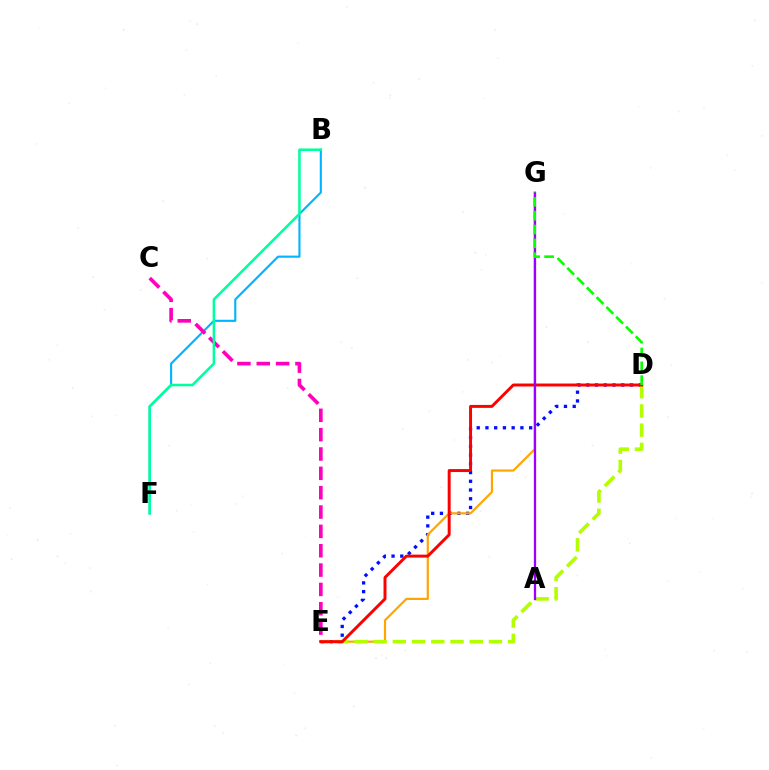{('D', 'E'): [{'color': '#0010ff', 'line_style': 'dotted', 'thickness': 2.37}, {'color': '#b3ff00', 'line_style': 'dashed', 'thickness': 2.61}, {'color': '#ff0000', 'line_style': 'solid', 'thickness': 2.13}], ('E', 'G'): [{'color': '#ffa500', 'line_style': 'solid', 'thickness': 1.57}], ('B', 'F'): [{'color': '#00b5ff', 'line_style': 'solid', 'thickness': 1.53}, {'color': '#00ff9d', 'line_style': 'solid', 'thickness': 1.83}], ('C', 'E'): [{'color': '#ff00bd', 'line_style': 'dashed', 'thickness': 2.63}], ('A', 'G'): [{'color': '#9b00ff', 'line_style': 'solid', 'thickness': 1.65}], ('D', 'G'): [{'color': '#08ff00', 'line_style': 'dashed', 'thickness': 1.88}]}